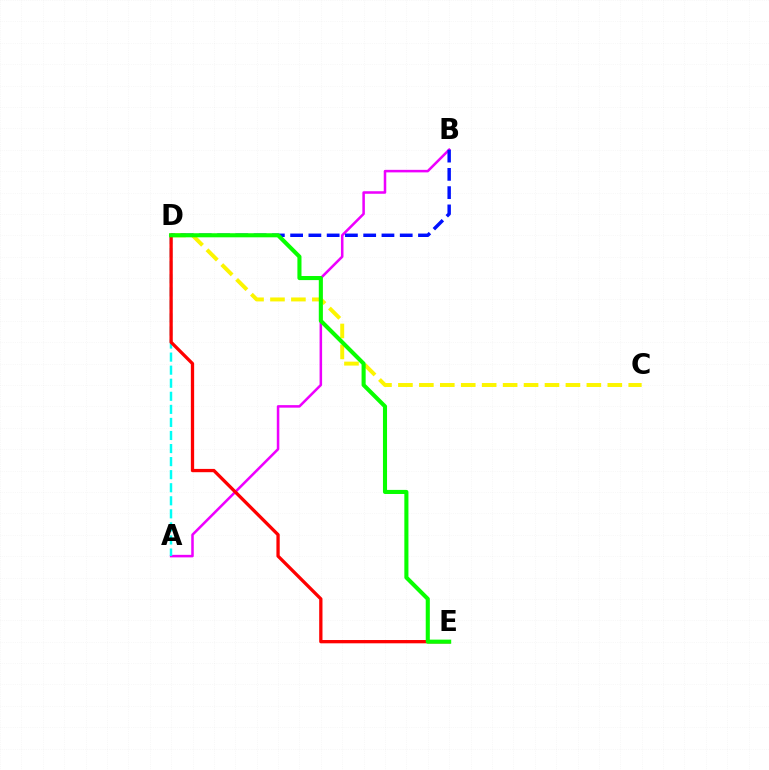{('A', 'B'): [{'color': '#ee00ff', 'line_style': 'solid', 'thickness': 1.82}], ('C', 'D'): [{'color': '#fcf500', 'line_style': 'dashed', 'thickness': 2.84}], ('A', 'D'): [{'color': '#00fff6', 'line_style': 'dashed', 'thickness': 1.77}], ('B', 'D'): [{'color': '#0010ff', 'line_style': 'dashed', 'thickness': 2.48}], ('D', 'E'): [{'color': '#ff0000', 'line_style': 'solid', 'thickness': 2.37}, {'color': '#08ff00', 'line_style': 'solid', 'thickness': 2.94}]}